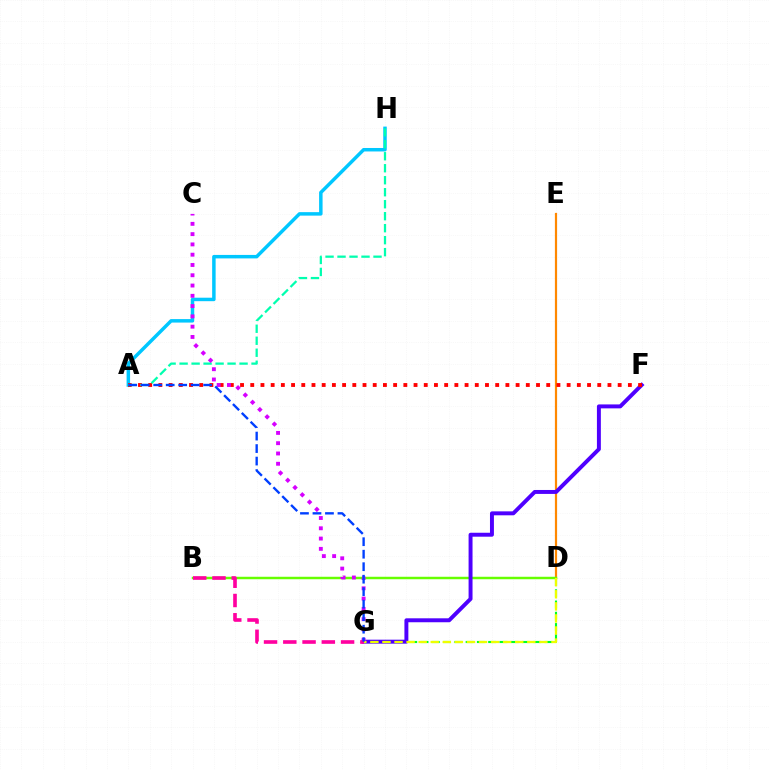{('D', 'G'): [{'color': '#00ff27', 'line_style': 'dashed', 'thickness': 1.53}, {'color': '#eeff00', 'line_style': 'dashed', 'thickness': 1.64}], ('A', 'H'): [{'color': '#00c7ff', 'line_style': 'solid', 'thickness': 2.5}, {'color': '#00ffaf', 'line_style': 'dashed', 'thickness': 1.63}], ('D', 'E'): [{'color': '#ff8800', 'line_style': 'solid', 'thickness': 1.59}], ('B', 'D'): [{'color': '#66ff00', 'line_style': 'solid', 'thickness': 1.77}], ('F', 'G'): [{'color': '#4f00ff', 'line_style': 'solid', 'thickness': 2.84}], ('A', 'F'): [{'color': '#ff0000', 'line_style': 'dotted', 'thickness': 2.77}], ('C', 'G'): [{'color': '#d600ff', 'line_style': 'dotted', 'thickness': 2.79}], ('B', 'G'): [{'color': '#ff00a0', 'line_style': 'dashed', 'thickness': 2.62}], ('A', 'G'): [{'color': '#003fff', 'line_style': 'dashed', 'thickness': 1.7}]}